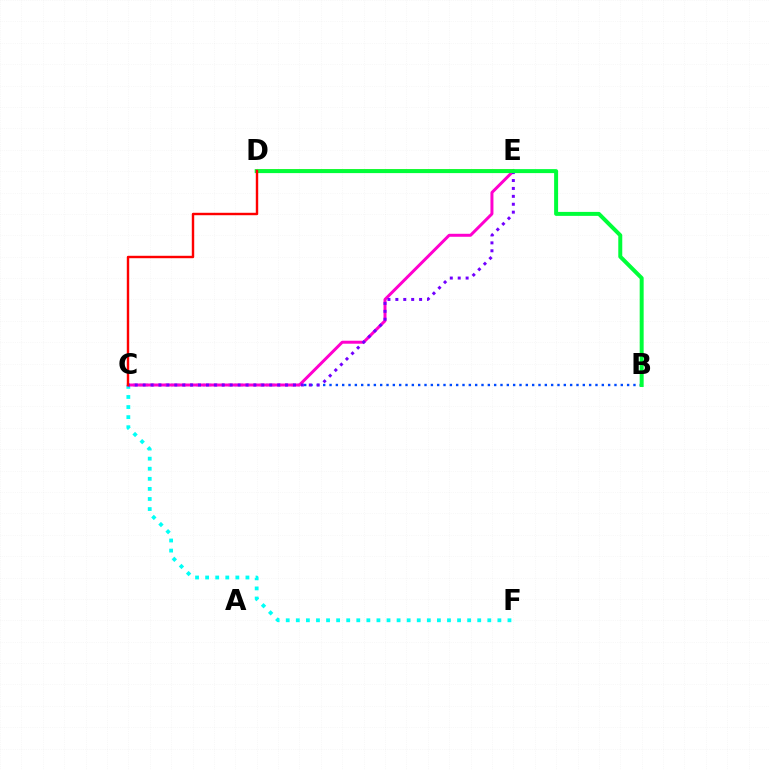{('C', 'F'): [{'color': '#00fff6', 'line_style': 'dotted', 'thickness': 2.74}], ('D', 'E'): [{'color': '#ffbd00', 'line_style': 'solid', 'thickness': 2.59}, {'color': '#84ff00', 'line_style': 'dashed', 'thickness': 1.73}], ('B', 'C'): [{'color': '#004bff', 'line_style': 'dotted', 'thickness': 1.72}], ('C', 'E'): [{'color': '#ff00cf', 'line_style': 'solid', 'thickness': 2.15}, {'color': '#7200ff', 'line_style': 'dotted', 'thickness': 2.15}], ('B', 'D'): [{'color': '#00ff39', 'line_style': 'solid', 'thickness': 2.86}], ('C', 'D'): [{'color': '#ff0000', 'line_style': 'solid', 'thickness': 1.75}]}